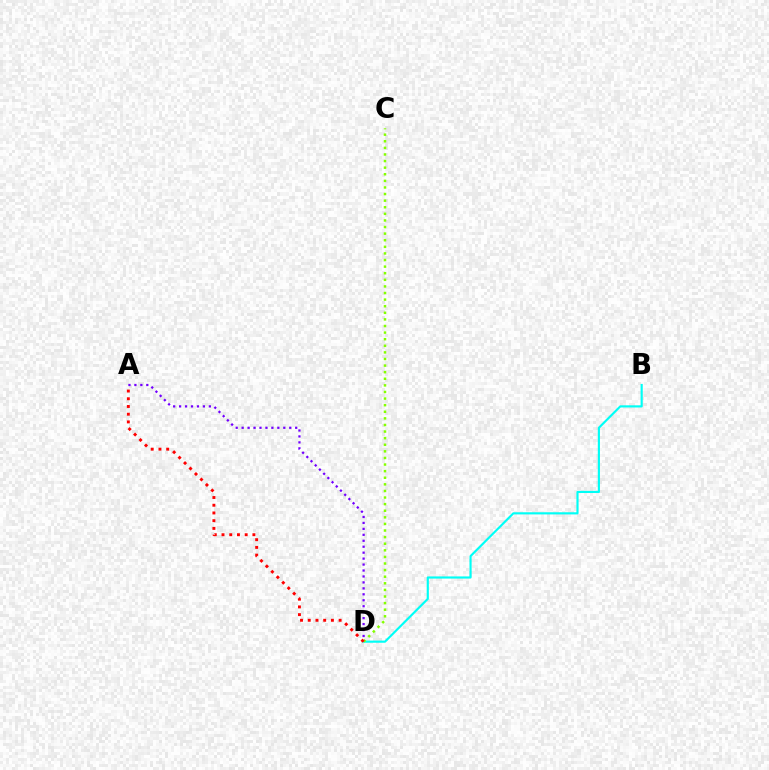{('B', 'D'): [{'color': '#00fff6', 'line_style': 'solid', 'thickness': 1.55}], ('A', 'D'): [{'color': '#7200ff', 'line_style': 'dotted', 'thickness': 1.62}, {'color': '#ff0000', 'line_style': 'dotted', 'thickness': 2.1}], ('C', 'D'): [{'color': '#84ff00', 'line_style': 'dotted', 'thickness': 1.79}]}